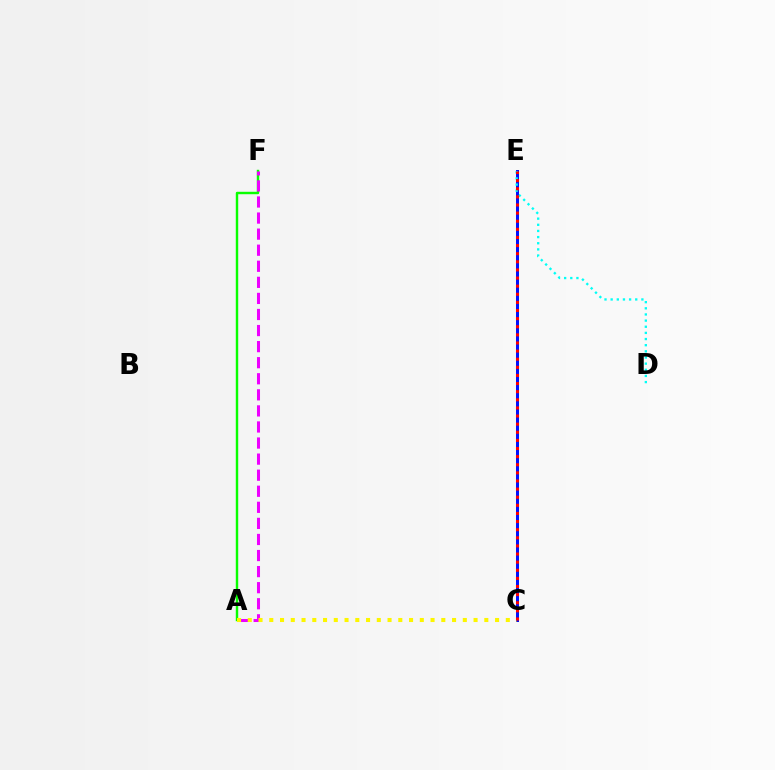{('C', 'E'): [{'color': '#0010ff', 'line_style': 'solid', 'thickness': 2.15}, {'color': '#ff0000', 'line_style': 'dotted', 'thickness': 2.21}], ('D', 'E'): [{'color': '#00fff6', 'line_style': 'dotted', 'thickness': 1.67}], ('A', 'F'): [{'color': '#08ff00', 'line_style': 'solid', 'thickness': 1.75}, {'color': '#ee00ff', 'line_style': 'dashed', 'thickness': 2.18}], ('A', 'C'): [{'color': '#fcf500', 'line_style': 'dotted', 'thickness': 2.92}]}